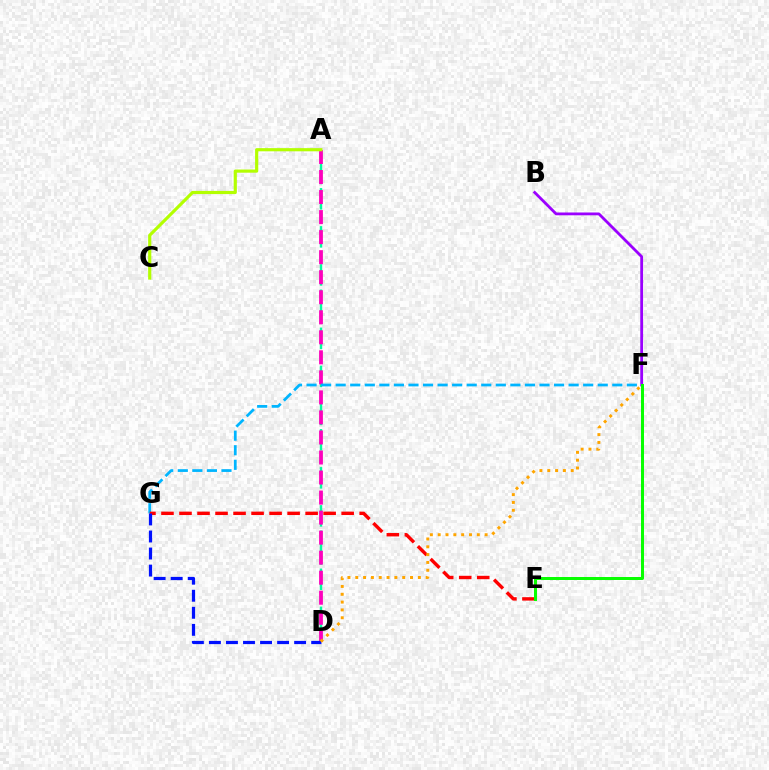{('A', 'D'): [{'color': '#00ff9d', 'line_style': 'dashed', 'thickness': 1.72}, {'color': '#ff00bd', 'line_style': 'dashed', 'thickness': 2.72}], ('B', 'F'): [{'color': '#9b00ff', 'line_style': 'solid', 'thickness': 2.02}], ('F', 'G'): [{'color': '#00b5ff', 'line_style': 'dashed', 'thickness': 1.98}], ('E', 'G'): [{'color': '#ff0000', 'line_style': 'dashed', 'thickness': 2.45}], ('A', 'C'): [{'color': '#b3ff00', 'line_style': 'solid', 'thickness': 2.28}], ('D', 'G'): [{'color': '#0010ff', 'line_style': 'dashed', 'thickness': 2.32}], ('E', 'F'): [{'color': '#08ff00', 'line_style': 'solid', 'thickness': 2.16}], ('D', 'F'): [{'color': '#ffa500', 'line_style': 'dotted', 'thickness': 2.13}]}